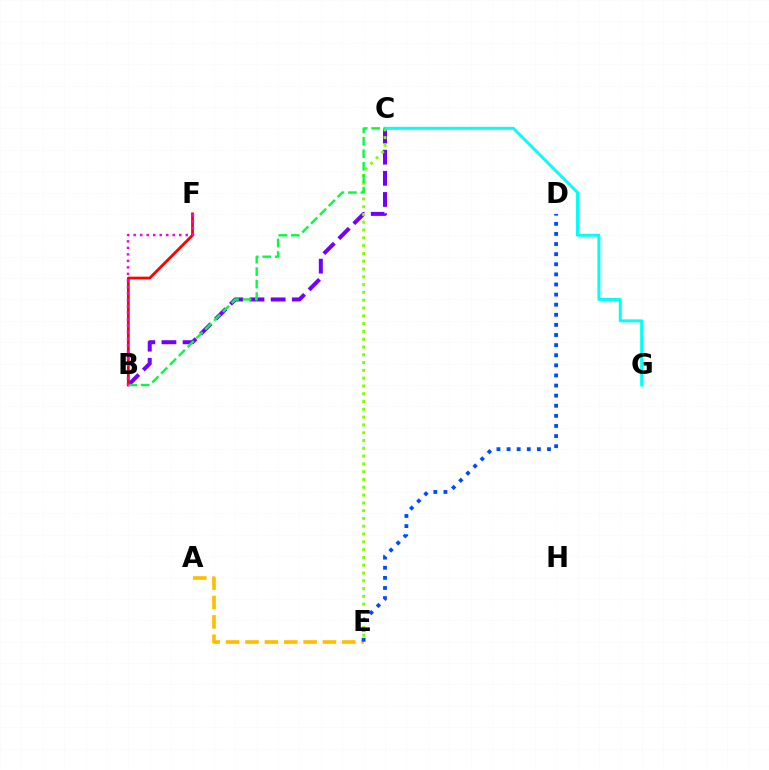{('B', 'C'): [{'color': '#7200ff', 'line_style': 'dashed', 'thickness': 2.87}, {'color': '#00ff39', 'line_style': 'dashed', 'thickness': 1.7}], ('A', 'E'): [{'color': '#ffbd00', 'line_style': 'dashed', 'thickness': 2.63}], ('C', 'E'): [{'color': '#84ff00', 'line_style': 'dotted', 'thickness': 2.12}], ('C', 'G'): [{'color': '#00fff6', 'line_style': 'solid', 'thickness': 2.14}], ('D', 'E'): [{'color': '#004bff', 'line_style': 'dotted', 'thickness': 2.75}], ('B', 'F'): [{'color': '#ff0000', 'line_style': 'solid', 'thickness': 2.0}, {'color': '#ff00cf', 'line_style': 'dotted', 'thickness': 1.77}]}